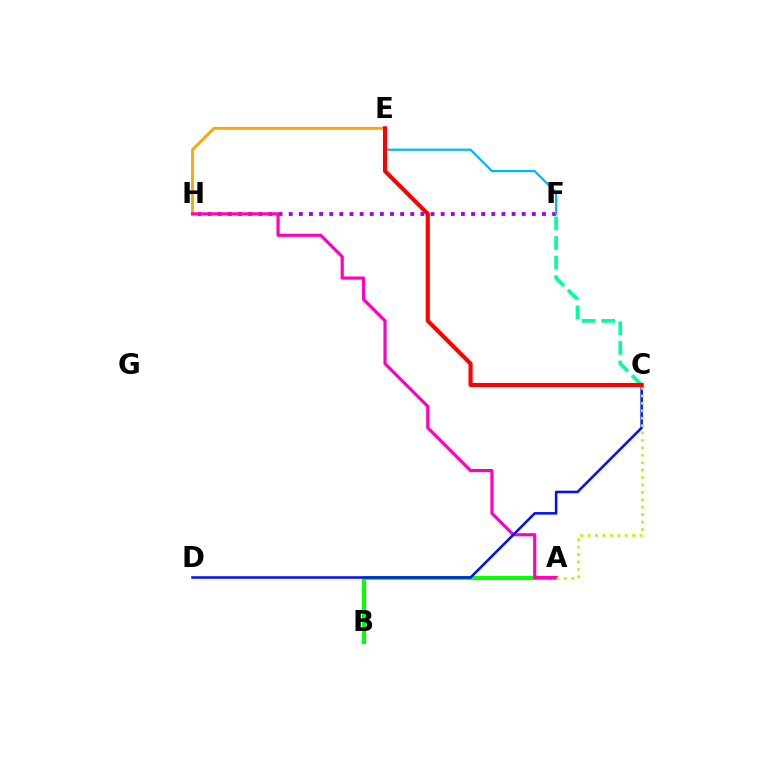{('F', 'H'): [{'color': '#9b00ff', 'line_style': 'dotted', 'thickness': 2.75}], ('E', 'H'): [{'color': '#ffa500', 'line_style': 'solid', 'thickness': 2.06}], ('A', 'B'): [{'color': '#08ff00', 'line_style': 'solid', 'thickness': 2.95}], ('A', 'H'): [{'color': '#ff00bd', 'line_style': 'solid', 'thickness': 2.27}], ('C', 'F'): [{'color': '#00ff9d', 'line_style': 'dashed', 'thickness': 2.66}], ('C', 'D'): [{'color': '#0010ff', 'line_style': 'solid', 'thickness': 1.83}], ('A', 'C'): [{'color': '#b3ff00', 'line_style': 'dotted', 'thickness': 2.02}], ('E', 'F'): [{'color': '#00b5ff', 'line_style': 'solid', 'thickness': 1.59}], ('C', 'E'): [{'color': '#ff0000', 'line_style': 'solid', 'thickness': 2.97}]}